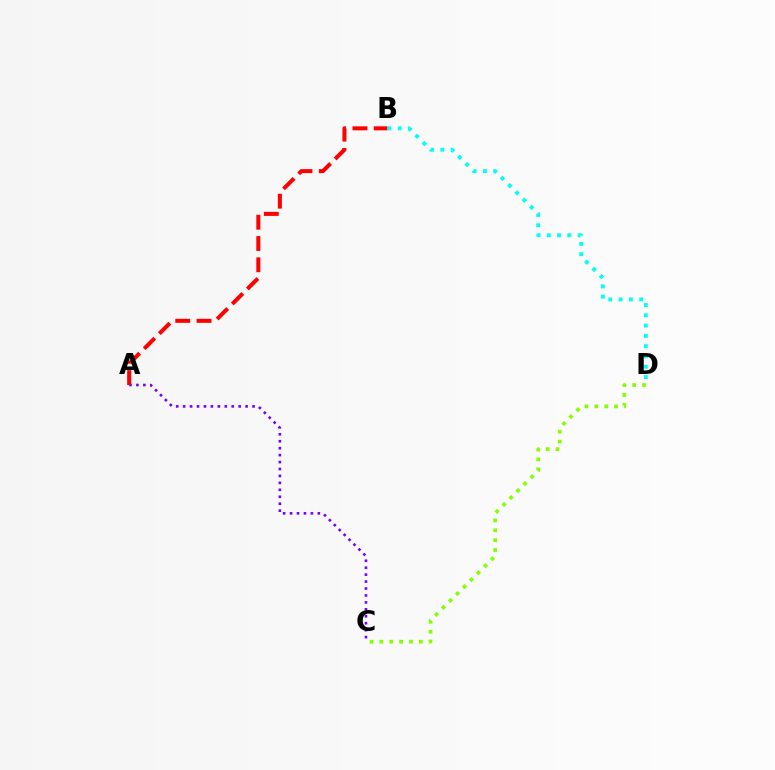{('A', 'C'): [{'color': '#7200ff', 'line_style': 'dotted', 'thickness': 1.89}], ('C', 'D'): [{'color': '#84ff00', 'line_style': 'dotted', 'thickness': 2.68}], ('A', 'B'): [{'color': '#ff0000', 'line_style': 'dashed', 'thickness': 2.89}], ('B', 'D'): [{'color': '#00fff6', 'line_style': 'dotted', 'thickness': 2.79}]}